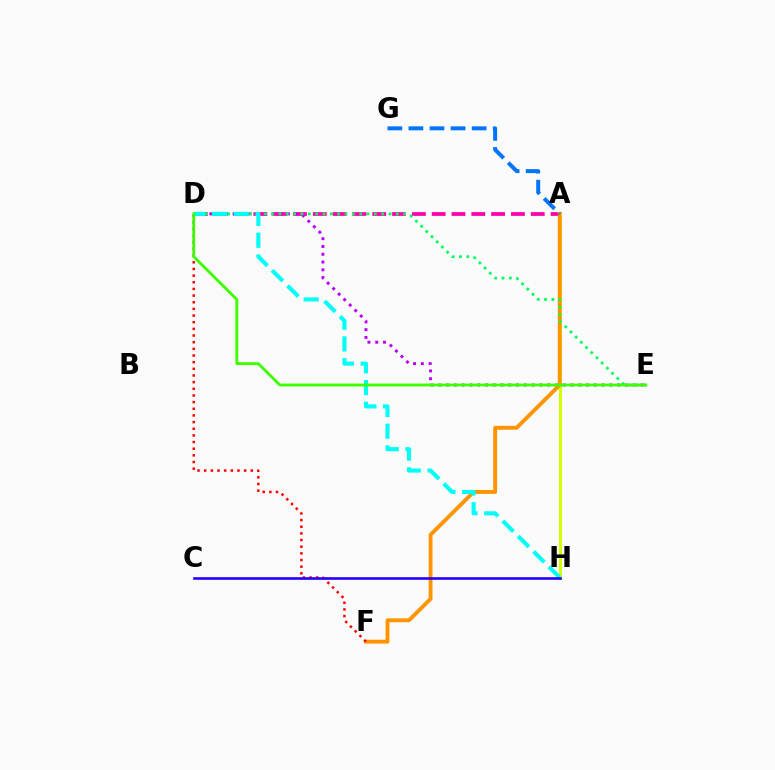{('A', 'D'): [{'color': '#ff00ac', 'line_style': 'dashed', 'thickness': 2.69}], ('D', 'E'): [{'color': '#b900ff', 'line_style': 'dotted', 'thickness': 2.11}, {'color': '#00ff5c', 'line_style': 'dotted', 'thickness': 1.99}, {'color': '#3dff00', 'line_style': 'solid', 'thickness': 2.04}], ('A', 'H'): [{'color': '#d1ff00', 'line_style': 'solid', 'thickness': 2.17}], ('A', 'F'): [{'color': '#ff9400', 'line_style': 'solid', 'thickness': 2.8}], ('D', 'H'): [{'color': '#00fff6', 'line_style': 'dashed', 'thickness': 2.95}], ('D', 'F'): [{'color': '#ff0000', 'line_style': 'dotted', 'thickness': 1.81}], ('C', 'H'): [{'color': '#2500ff', 'line_style': 'solid', 'thickness': 1.89}], ('A', 'G'): [{'color': '#0074ff', 'line_style': 'dashed', 'thickness': 2.86}]}